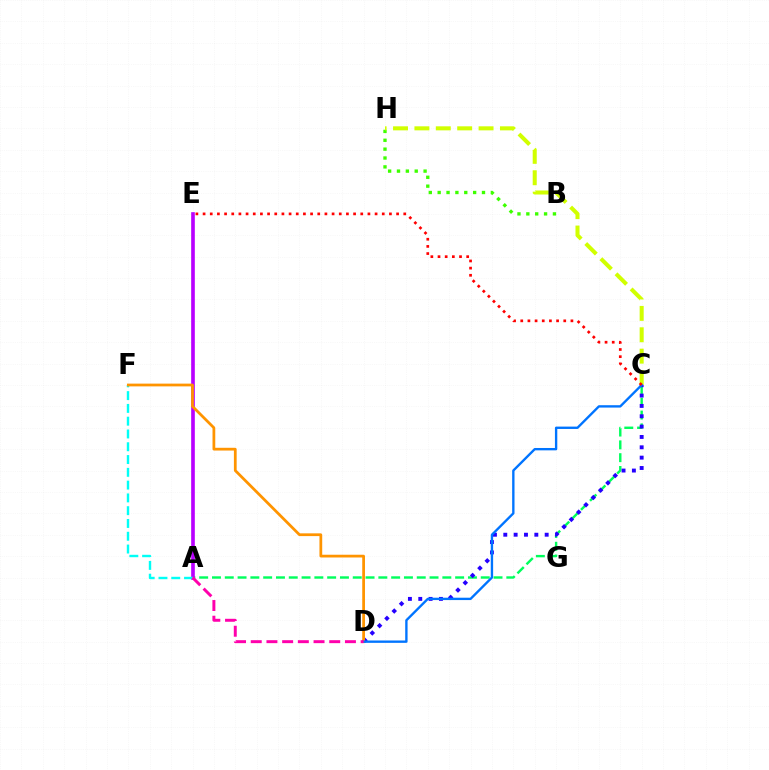{('A', 'C'): [{'color': '#00ff5c', 'line_style': 'dashed', 'thickness': 1.74}], ('A', 'E'): [{'color': '#b900ff', 'line_style': 'solid', 'thickness': 2.63}], ('B', 'H'): [{'color': '#3dff00', 'line_style': 'dotted', 'thickness': 2.41}], ('C', 'D'): [{'color': '#2500ff', 'line_style': 'dotted', 'thickness': 2.81}, {'color': '#0074ff', 'line_style': 'solid', 'thickness': 1.7}], ('A', 'F'): [{'color': '#00fff6', 'line_style': 'dashed', 'thickness': 1.74}], ('C', 'H'): [{'color': '#d1ff00', 'line_style': 'dashed', 'thickness': 2.91}], ('D', 'F'): [{'color': '#ff9400', 'line_style': 'solid', 'thickness': 1.98}], ('A', 'D'): [{'color': '#ff00ac', 'line_style': 'dashed', 'thickness': 2.13}], ('C', 'E'): [{'color': '#ff0000', 'line_style': 'dotted', 'thickness': 1.95}]}